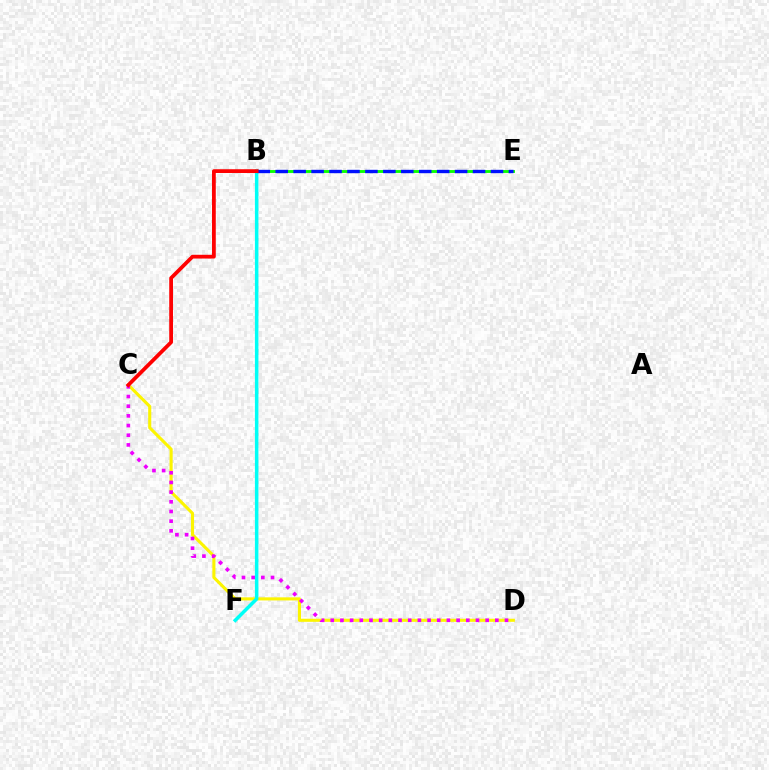{('C', 'D'): [{'color': '#fcf500', 'line_style': 'solid', 'thickness': 2.22}, {'color': '#ee00ff', 'line_style': 'dotted', 'thickness': 2.63}], ('B', 'E'): [{'color': '#08ff00', 'line_style': 'solid', 'thickness': 2.06}, {'color': '#0010ff', 'line_style': 'dashed', 'thickness': 2.44}], ('B', 'F'): [{'color': '#00fff6', 'line_style': 'solid', 'thickness': 2.53}], ('B', 'C'): [{'color': '#ff0000', 'line_style': 'solid', 'thickness': 2.71}]}